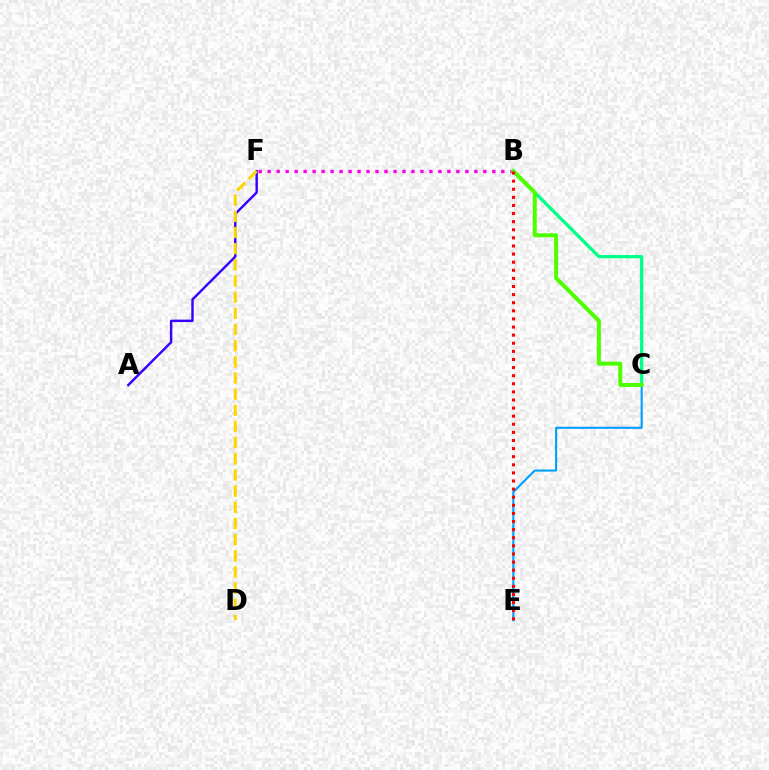{('C', 'E'): [{'color': '#009eff', 'line_style': 'solid', 'thickness': 1.51}], ('B', 'C'): [{'color': '#00ff86', 'line_style': 'solid', 'thickness': 2.34}, {'color': '#4fff00', 'line_style': 'solid', 'thickness': 2.89}], ('A', 'F'): [{'color': '#3700ff', 'line_style': 'solid', 'thickness': 1.75}], ('B', 'F'): [{'color': '#ff00ed', 'line_style': 'dotted', 'thickness': 2.44}], ('D', 'F'): [{'color': '#ffd500', 'line_style': 'dashed', 'thickness': 2.2}], ('B', 'E'): [{'color': '#ff0000', 'line_style': 'dotted', 'thickness': 2.2}]}